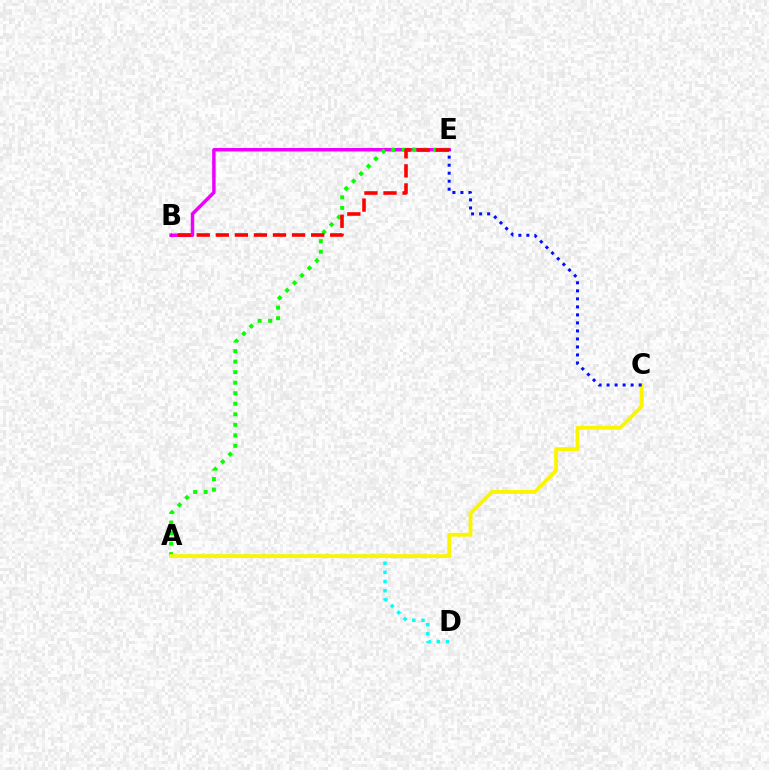{('B', 'E'): [{'color': '#ee00ff', 'line_style': 'solid', 'thickness': 2.49}, {'color': '#ff0000', 'line_style': 'dashed', 'thickness': 2.59}], ('A', 'D'): [{'color': '#00fff6', 'line_style': 'dotted', 'thickness': 2.49}], ('A', 'E'): [{'color': '#08ff00', 'line_style': 'dotted', 'thickness': 2.86}], ('A', 'C'): [{'color': '#fcf500', 'line_style': 'solid', 'thickness': 2.77}], ('C', 'E'): [{'color': '#0010ff', 'line_style': 'dotted', 'thickness': 2.18}]}